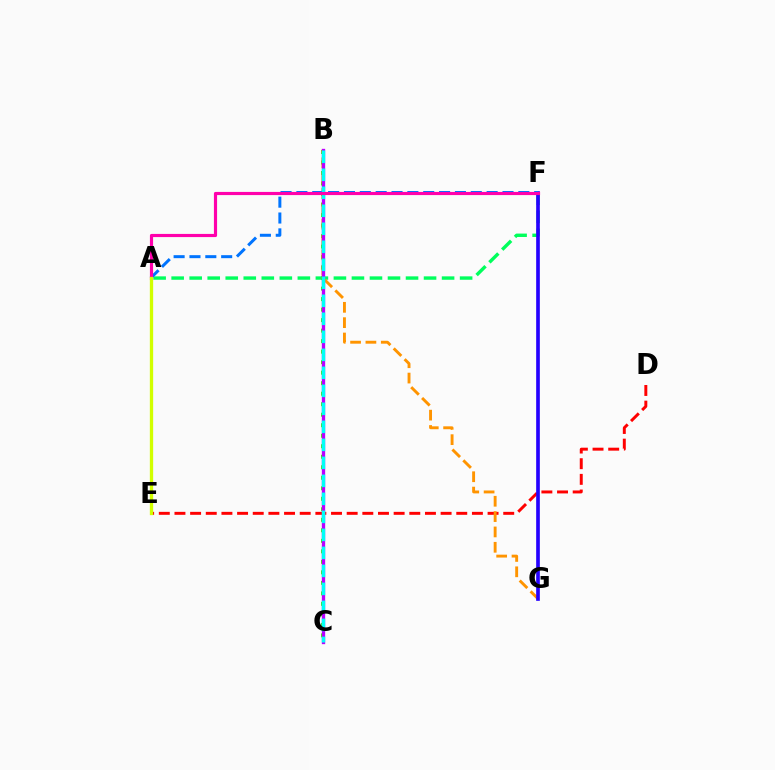{('A', 'F'): [{'color': '#00ff5c', 'line_style': 'dashed', 'thickness': 2.45}, {'color': '#0074ff', 'line_style': 'dashed', 'thickness': 2.15}, {'color': '#ff00ac', 'line_style': 'solid', 'thickness': 2.28}], ('B', 'C'): [{'color': '#3dff00', 'line_style': 'dotted', 'thickness': 2.86}, {'color': '#b900ff', 'line_style': 'solid', 'thickness': 2.39}, {'color': '#00fff6', 'line_style': 'dashed', 'thickness': 2.45}], ('D', 'E'): [{'color': '#ff0000', 'line_style': 'dashed', 'thickness': 2.13}], ('B', 'G'): [{'color': '#ff9400', 'line_style': 'dashed', 'thickness': 2.08}], ('F', 'G'): [{'color': '#2500ff', 'line_style': 'solid', 'thickness': 2.64}], ('A', 'E'): [{'color': '#d1ff00', 'line_style': 'solid', 'thickness': 2.38}]}